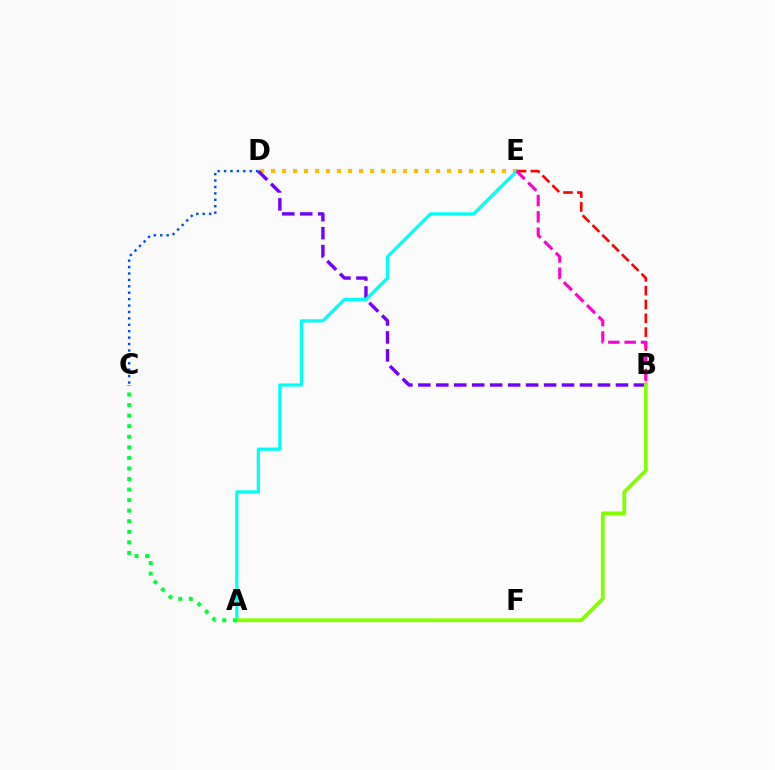{('D', 'E'): [{'color': '#ffbd00', 'line_style': 'dotted', 'thickness': 2.99}], ('B', 'D'): [{'color': '#7200ff', 'line_style': 'dashed', 'thickness': 2.44}], ('C', 'D'): [{'color': '#004bff', 'line_style': 'dotted', 'thickness': 1.74}], ('A', 'E'): [{'color': '#00fff6', 'line_style': 'solid', 'thickness': 2.3}], ('B', 'E'): [{'color': '#ff0000', 'line_style': 'dashed', 'thickness': 1.88}, {'color': '#ff00cf', 'line_style': 'dashed', 'thickness': 2.22}], ('A', 'B'): [{'color': '#84ff00', 'line_style': 'solid', 'thickness': 2.71}], ('A', 'C'): [{'color': '#00ff39', 'line_style': 'dotted', 'thickness': 2.87}]}